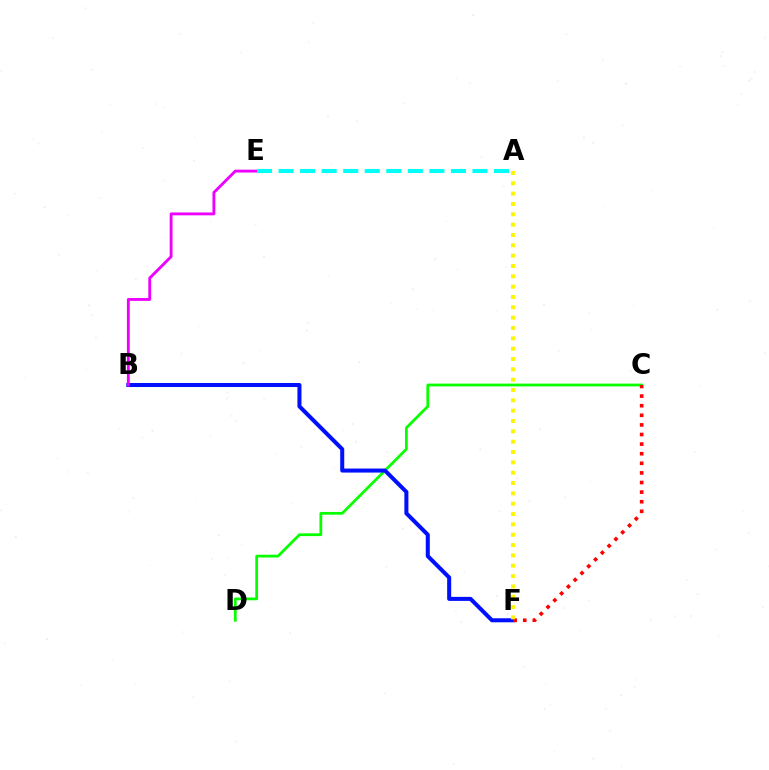{('C', 'D'): [{'color': '#08ff00', 'line_style': 'solid', 'thickness': 1.99}], ('B', 'F'): [{'color': '#0010ff', 'line_style': 'solid', 'thickness': 2.9}], ('B', 'E'): [{'color': '#ee00ff', 'line_style': 'solid', 'thickness': 2.05}], ('C', 'F'): [{'color': '#ff0000', 'line_style': 'dotted', 'thickness': 2.61}], ('A', 'F'): [{'color': '#fcf500', 'line_style': 'dotted', 'thickness': 2.81}], ('A', 'E'): [{'color': '#00fff6', 'line_style': 'dashed', 'thickness': 2.93}]}